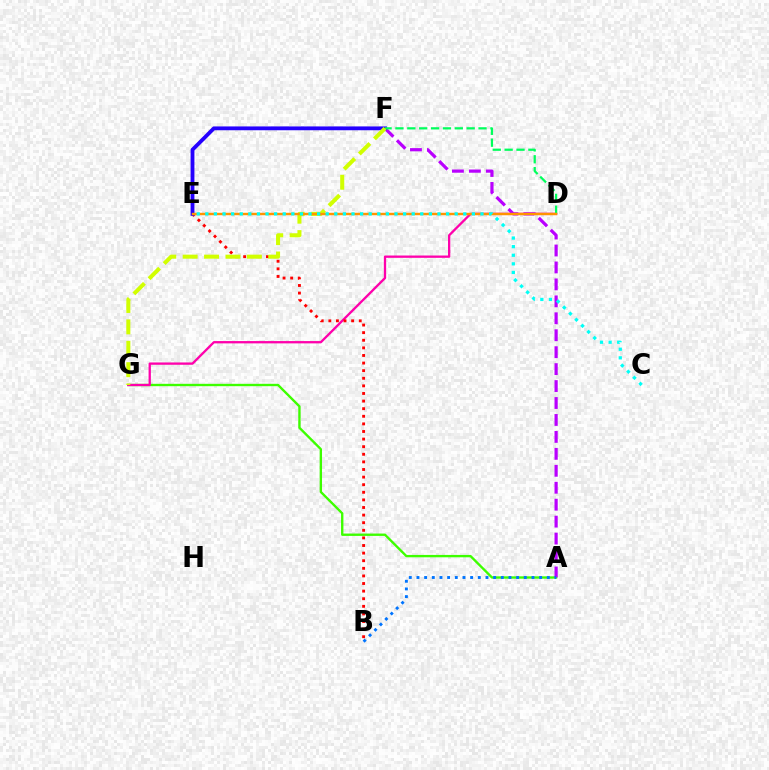{('A', 'G'): [{'color': '#3dff00', 'line_style': 'solid', 'thickness': 1.7}], ('D', 'G'): [{'color': '#ff00ac', 'line_style': 'solid', 'thickness': 1.66}], ('A', 'F'): [{'color': '#b900ff', 'line_style': 'dashed', 'thickness': 2.3}], ('B', 'E'): [{'color': '#ff0000', 'line_style': 'dotted', 'thickness': 2.07}], ('E', 'F'): [{'color': '#2500ff', 'line_style': 'solid', 'thickness': 2.75}], ('D', 'F'): [{'color': '#00ff5c', 'line_style': 'dashed', 'thickness': 1.61}], ('F', 'G'): [{'color': '#d1ff00', 'line_style': 'dashed', 'thickness': 2.91}], ('D', 'E'): [{'color': '#ff9400', 'line_style': 'solid', 'thickness': 1.74}], ('A', 'B'): [{'color': '#0074ff', 'line_style': 'dotted', 'thickness': 2.08}], ('C', 'E'): [{'color': '#00fff6', 'line_style': 'dotted', 'thickness': 2.34}]}